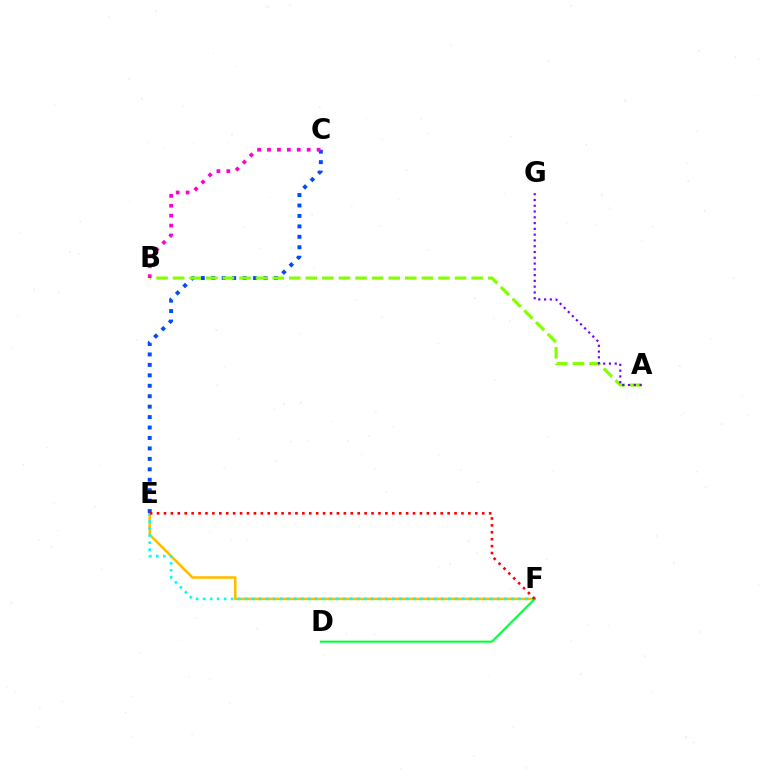{('E', 'F'): [{'color': '#ffbd00', 'line_style': 'solid', 'thickness': 1.85}, {'color': '#00fff6', 'line_style': 'dotted', 'thickness': 1.9}, {'color': '#ff0000', 'line_style': 'dotted', 'thickness': 1.88}], ('C', 'E'): [{'color': '#004bff', 'line_style': 'dotted', 'thickness': 2.84}], ('A', 'B'): [{'color': '#84ff00', 'line_style': 'dashed', 'thickness': 2.25}], ('D', 'F'): [{'color': '#00ff39', 'line_style': 'solid', 'thickness': 1.5}], ('B', 'C'): [{'color': '#ff00cf', 'line_style': 'dotted', 'thickness': 2.69}], ('A', 'G'): [{'color': '#7200ff', 'line_style': 'dotted', 'thickness': 1.57}]}